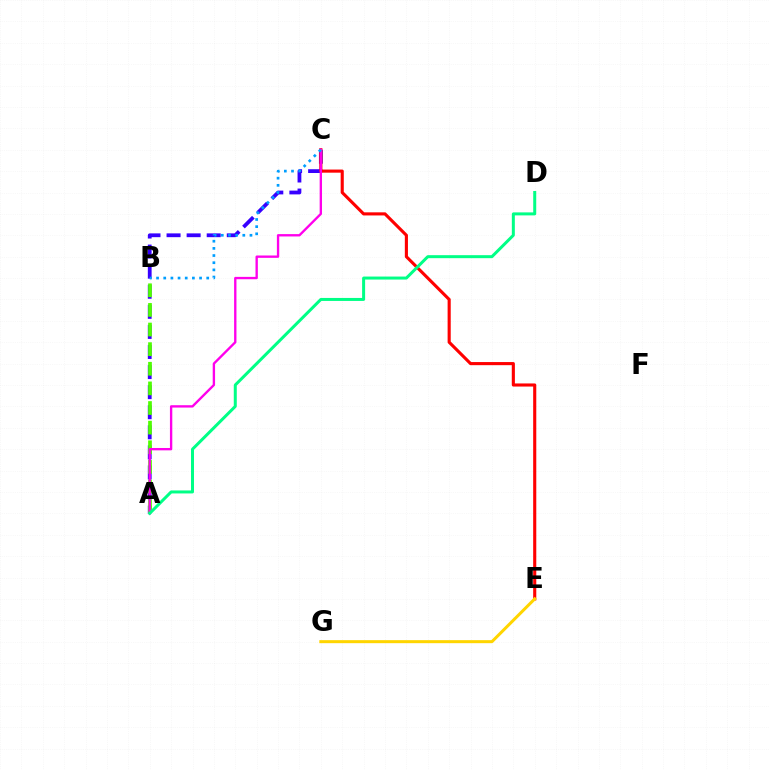{('A', 'C'): [{'color': '#3700ff', 'line_style': 'dashed', 'thickness': 2.73}, {'color': '#ff00ed', 'line_style': 'solid', 'thickness': 1.69}], ('C', 'E'): [{'color': '#ff0000', 'line_style': 'solid', 'thickness': 2.24}], ('E', 'G'): [{'color': '#ffd500', 'line_style': 'solid', 'thickness': 2.18}], ('A', 'B'): [{'color': '#4fff00', 'line_style': 'dashed', 'thickness': 2.67}], ('B', 'C'): [{'color': '#009eff', 'line_style': 'dotted', 'thickness': 1.95}], ('A', 'D'): [{'color': '#00ff86', 'line_style': 'solid', 'thickness': 2.16}]}